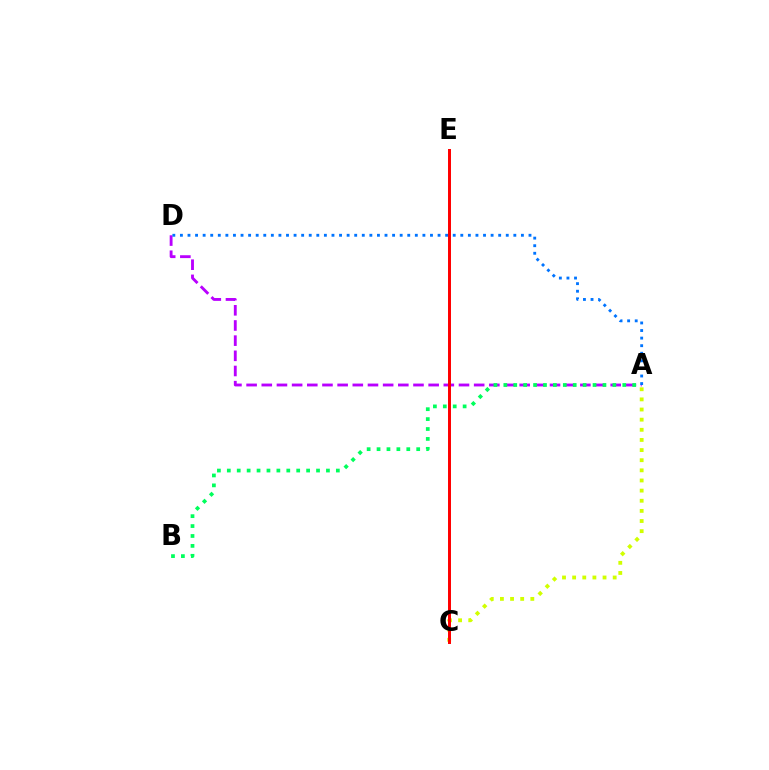{('A', 'D'): [{'color': '#b900ff', 'line_style': 'dashed', 'thickness': 2.06}, {'color': '#0074ff', 'line_style': 'dotted', 'thickness': 2.06}], ('A', 'C'): [{'color': '#d1ff00', 'line_style': 'dotted', 'thickness': 2.75}], ('C', 'E'): [{'color': '#ff0000', 'line_style': 'solid', 'thickness': 2.14}], ('A', 'B'): [{'color': '#00ff5c', 'line_style': 'dotted', 'thickness': 2.69}]}